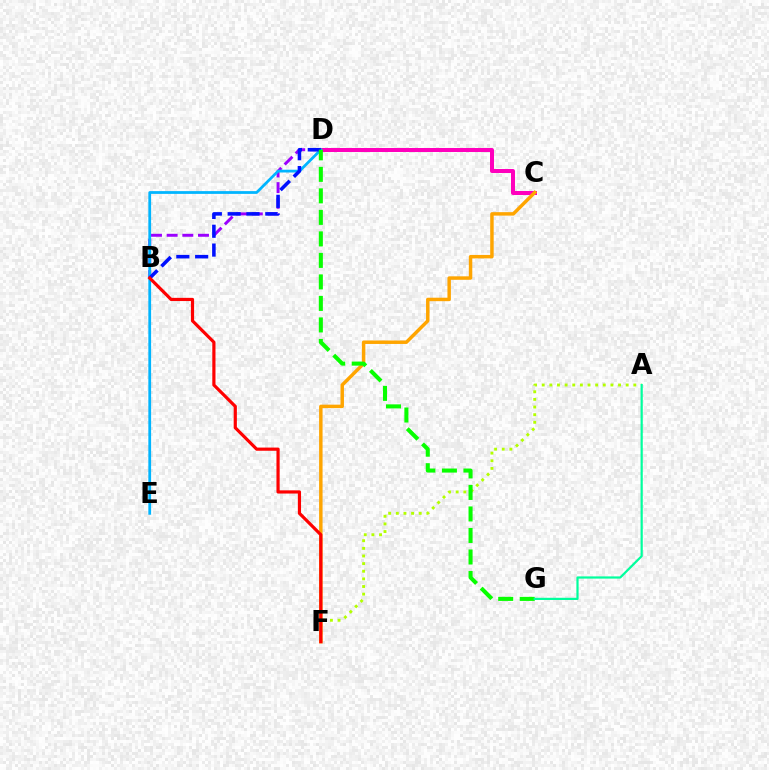{('A', 'F'): [{'color': '#b3ff00', 'line_style': 'dotted', 'thickness': 2.07}], ('C', 'D'): [{'color': '#ff00bd', 'line_style': 'solid', 'thickness': 2.88}], ('C', 'F'): [{'color': '#ffa500', 'line_style': 'solid', 'thickness': 2.49}], ('B', 'D'): [{'color': '#9b00ff', 'line_style': 'dashed', 'thickness': 2.13}, {'color': '#0010ff', 'line_style': 'dashed', 'thickness': 2.56}], ('D', 'E'): [{'color': '#00b5ff', 'line_style': 'solid', 'thickness': 1.99}], ('D', 'G'): [{'color': '#08ff00', 'line_style': 'dashed', 'thickness': 2.92}], ('A', 'G'): [{'color': '#00ff9d', 'line_style': 'solid', 'thickness': 1.59}], ('B', 'F'): [{'color': '#ff0000', 'line_style': 'solid', 'thickness': 2.29}]}